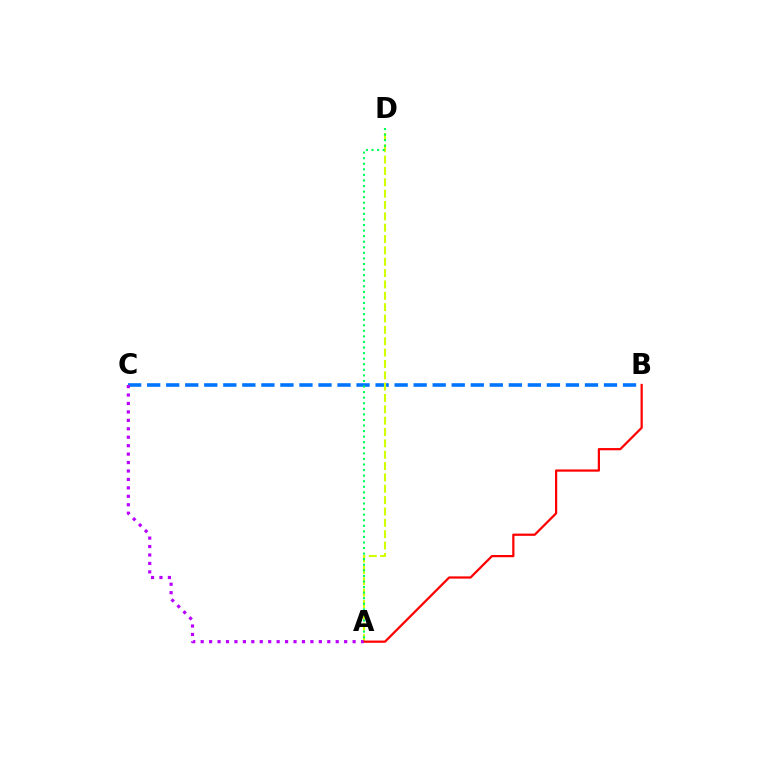{('B', 'C'): [{'color': '#0074ff', 'line_style': 'dashed', 'thickness': 2.59}], ('A', 'D'): [{'color': '#d1ff00', 'line_style': 'dashed', 'thickness': 1.54}, {'color': '#00ff5c', 'line_style': 'dotted', 'thickness': 1.51}], ('A', 'B'): [{'color': '#ff0000', 'line_style': 'solid', 'thickness': 1.61}], ('A', 'C'): [{'color': '#b900ff', 'line_style': 'dotted', 'thickness': 2.29}]}